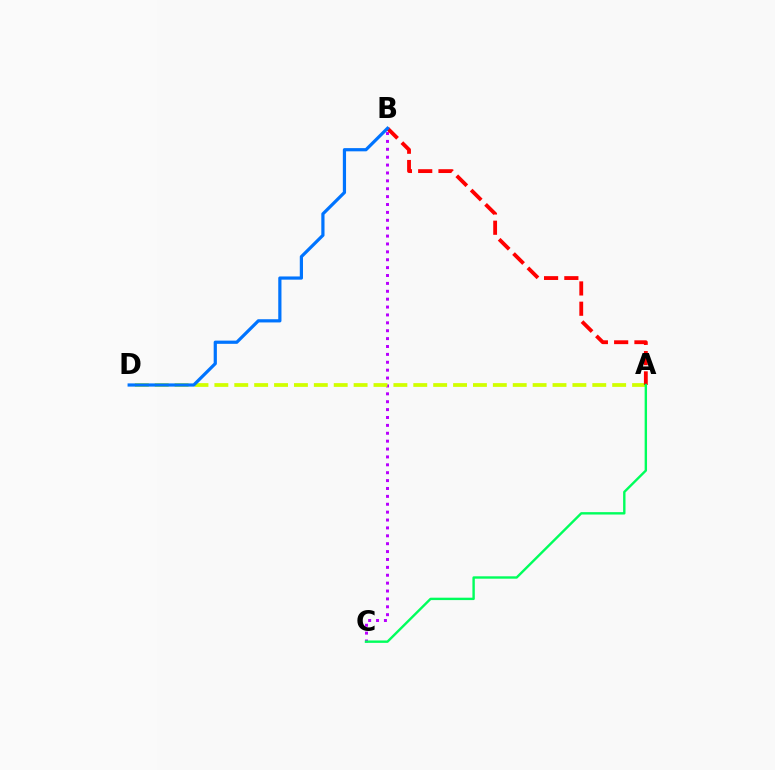{('B', 'C'): [{'color': '#b900ff', 'line_style': 'dotted', 'thickness': 2.14}], ('A', 'D'): [{'color': '#d1ff00', 'line_style': 'dashed', 'thickness': 2.7}], ('A', 'B'): [{'color': '#ff0000', 'line_style': 'dashed', 'thickness': 2.76}], ('B', 'D'): [{'color': '#0074ff', 'line_style': 'solid', 'thickness': 2.31}], ('A', 'C'): [{'color': '#00ff5c', 'line_style': 'solid', 'thickness': 1.72}]}